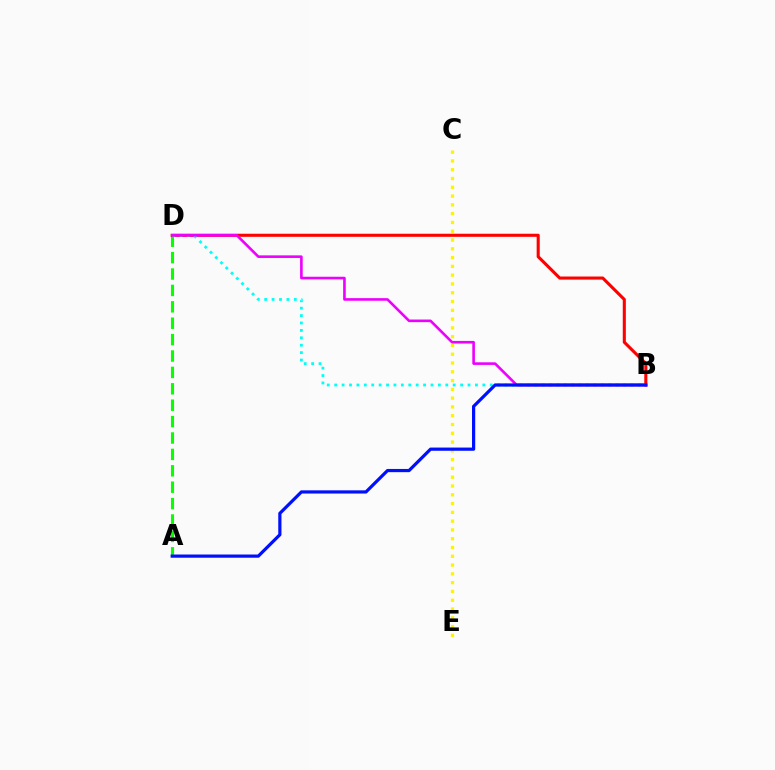{('A', 'D'): [{'color': '#08ff00', 'line_style': 'dashed', 'thickness': 2.23}], ('B', 'D'): [{'color': '#ff0000', 'line_style': 'solid', 'thickness': 2.22}, {'color': '#00fff6', 'line_style': 'dotted', 'thickness': 2.01}, {'color': '#ee00ff', 'line_style': 'solid', 'thickness': 1.88}], ('C', 'E'): [{'color': '#fcf500', 'line_style': 'dotted', 'thickness': 2.39}], ('A', 'B'): [{'color': '#0010ff', 'line_style': 'solid', 'thickness': 2.31}]}